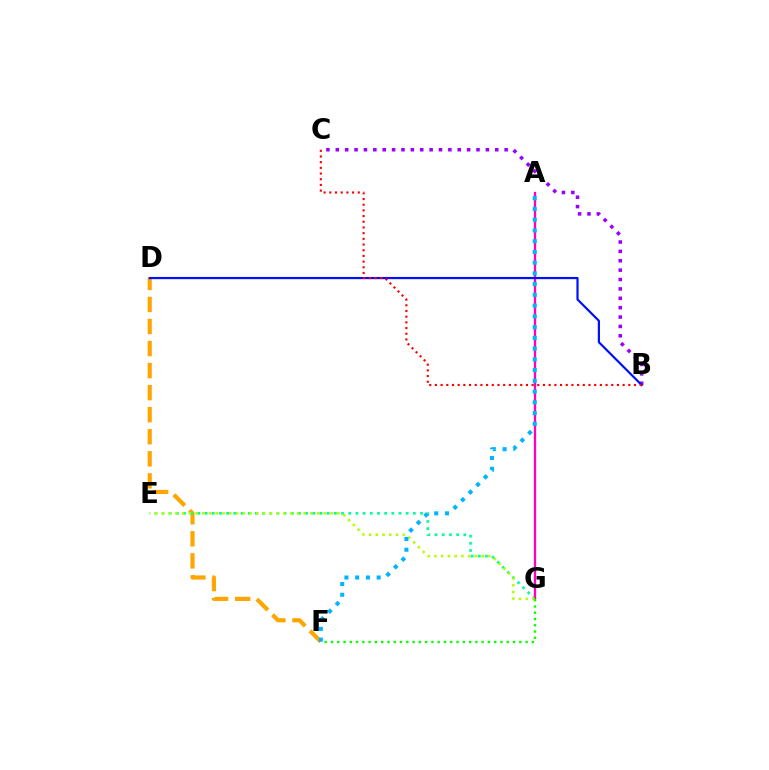{('B', 'C'): [{'color': '#9b00ff', 'line_style': 'dotted', 'thickness': 2.55}, {'color': '#ff0000', 'line_style': 'dotted', 'thickness': 1.55}], ('D', 'F'): [{'color': '#ffa500', 'line_style': 'dashed', 'thickness': 3.0}], ('E', 'G'): [{'color': '#00ff9d', 'line_style': 'dotted', 'thickness': 1.95}, {'color': '#b3ff00', 'line_style': 'dotted', 'thickness': 1.83}], ('A', 'G'): [{'color': '#ff00bd', 'line_style': 'solid', 'thickness': 1.67}], ('B', 'D'): [{'color': '#0010ff', 'line_style': 'solid', 'thickness': 1.58}], ('F', 'G'): [{'color': '#08ff00', 'line_style': 'dotted', 'thickness': 1.71}], ('A', 'F'): [{'color': '#00b5ff', 'line_style': 'dotted', 'thickness': 2.92}]}